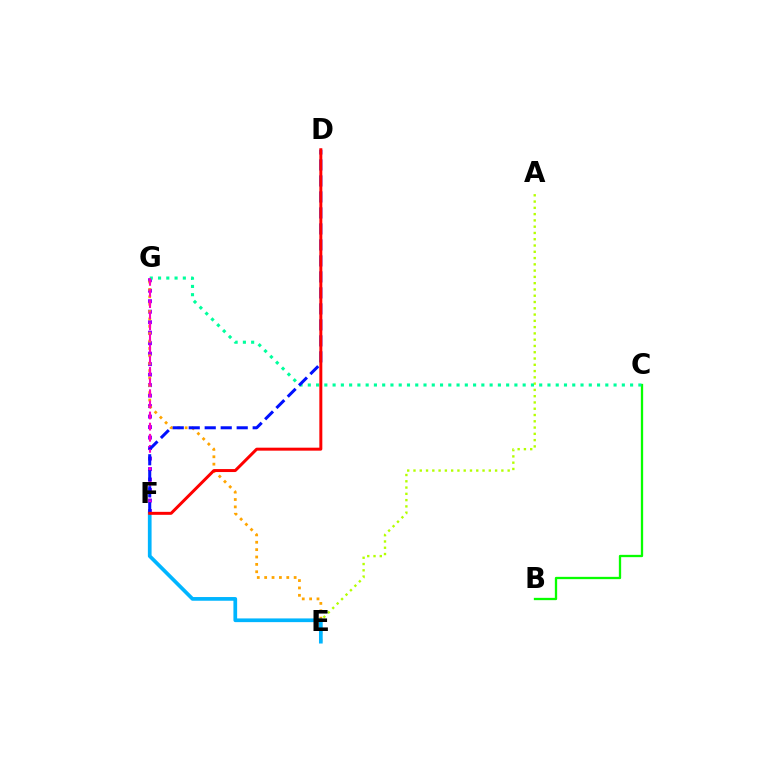{('B', 'C'): [{'color': '#08ff00', 'line_style': 'solid', 'thickness': 1.66}], ('F', 'G'): [{'color': '#9b00ff', 'line_style': 'dotted', 'thickness': 2.85}, {'color': '#ff00bd', 'line_style': 'dashed', 'thickness': 1.51}], ('E', 'G'): [{'color': '#ffa500', 'line_style': 'dotted', 'thickness': 2.0}], ('A', 'E'): [{'color': '#b3ff00', 'line_style': 'dotted', 'thickness': 1.71}], ('C', 'G'): [{'color': '#00ff9d', 'line_style': 'dotted', 'thickness': 2.25}], ('E', 'F'): [{'color': '#00b5ff', 'line_style': 'solid', 'thickness': 2.67}], ('D', 'F'): [{'color': '#0010ff', 'line_style': 'dashed', 'thickness': 2.17}, {'color': '#ff0000', 'line_style': 'solid', 'thickness': 2.14}]}